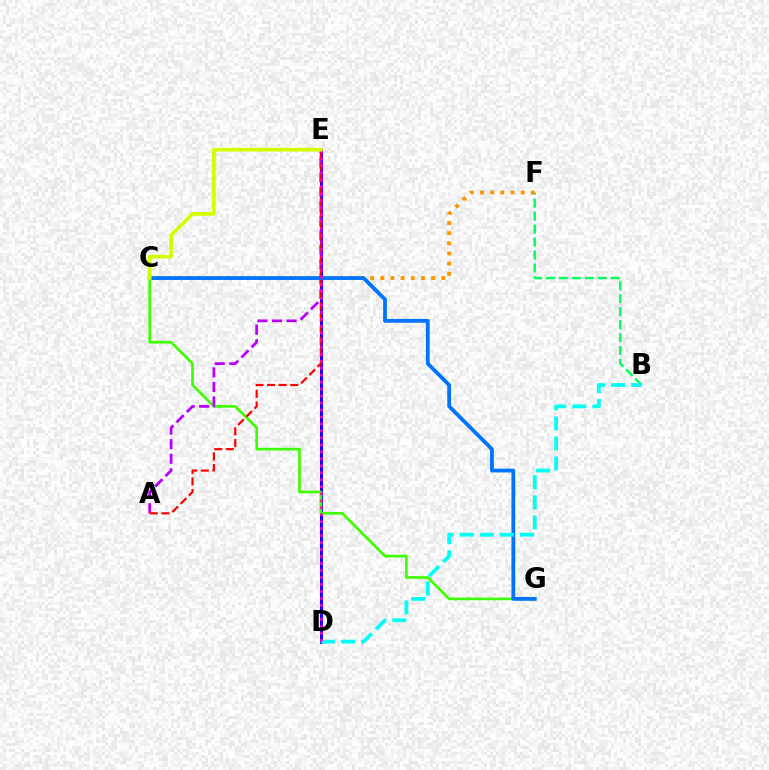{('D', 'E'): [{'color': '#2500ff', 'line_style': 'solid', 'thickness': 2.16}, {'color': '#ff00ac', 'line_style': 'dotted', 'thickness': 1.9}], ('B', 'F'): [{'color': '#00ff5c', 'line_style': 'dashed', 'thickness': 1.76}], ('C', 'F'): [{'color': '#ff9400', 'line_style': 'dotted', 'thickness': 2.76}], ('C', 'G'): [{'color': '#3dff00', 'line_style': 'solid', 'thickness': 1.92}, {'color': '#0074ff', 'line_style': 'solid', 'thickness': 2.73}], ('A', 'E'): [{'color': '#b900ff', 'line_style': 'dashed', 'thickness': 1.98}, {'color': '#ff0000', 'line_style': 'dashed', 'thickness': 1.58}], ('B', 'D'): [{'color': '#00fff6', 'line_style': 'dashed', 'thickness': 2.73}], ('C', 'E'): [{'color': '#d1ff00', 'line_style': 'solid', 'thickness': 2.62}]}